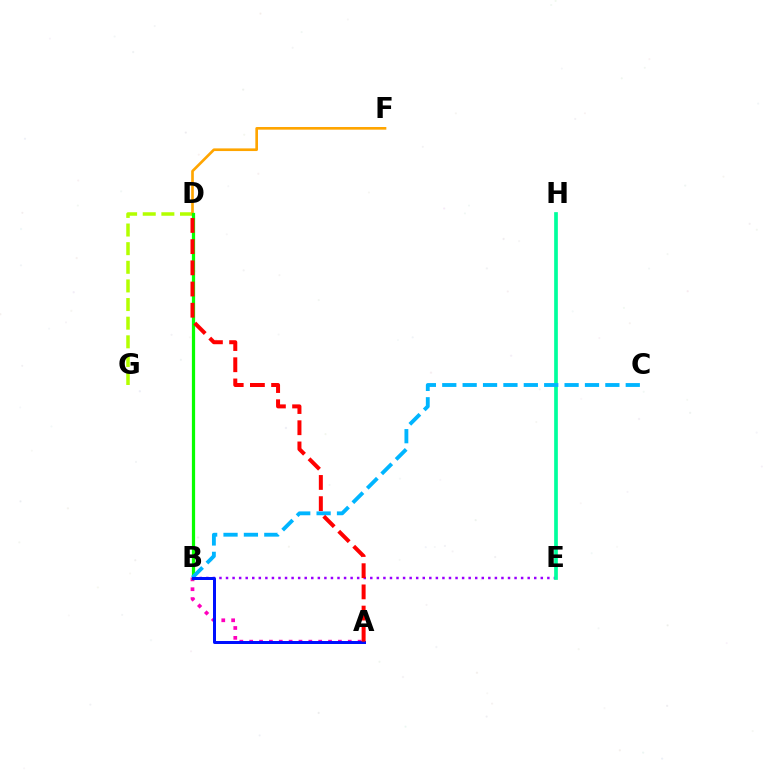{('D', 'G'): [{'color': '#b3ff00', 'line_style': 'dashed', 'thickness': 2.53}], ('B', 'E'): [{'color': '#9b00ff', 'line_style': 'dotted', 'thickness': 1.78}], ('D', 'F'): [{'color': '#ffa500', 'line_style': 'solid', 'thickness': 1.92}], ('A', 'B'): [{'color': '#ff00bd', 'line_style': 'dotted', 'thickness': 2.68}, {'color': '#0010ff', 'line_style': 'solid', 'thickness': 2.16}], ('E', 'H'): [{'color': '#00ff9d', 'line_style': 'solid', 'thickness': 2.66}], ('B', 'D'): [{'color': '#08ff00', 'line_style': 'solid', 'thickness': 2.33}], ('B', 'C'): [{'color': '#00b5ff', 'line_style': 'dashed', 'thickness': 2.77}], ('A', 'D'): [{'color': '#ff0000', 'line_style': 'dashed', 'thickness': 2.88}]}